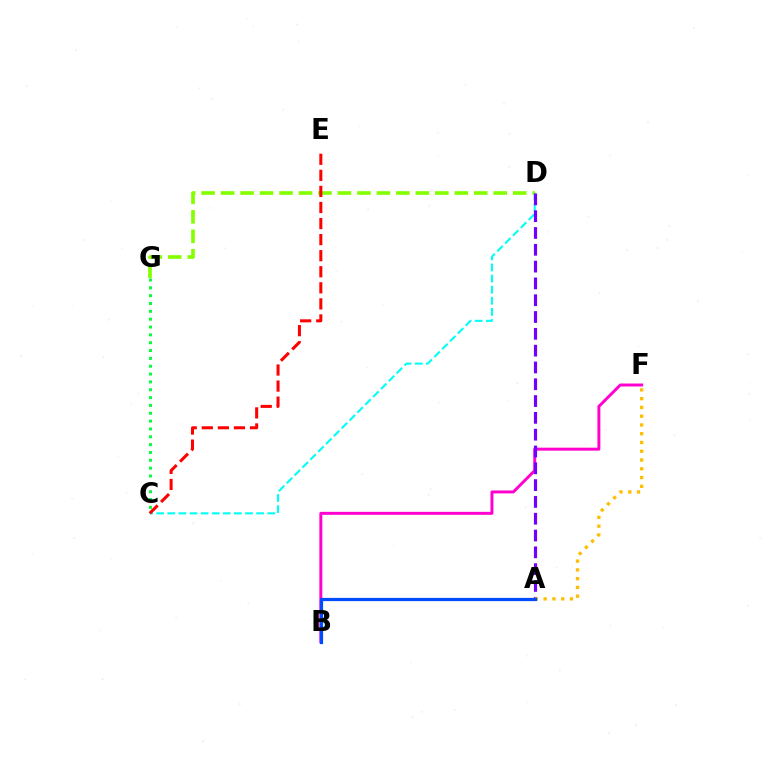{('B', 'F'): [{'color': '#ff00cf', 'line_style': 'solid', 'thickness': 2.13}], ('C', 'D'): [{'color': '#00fff6', 'line_style': 'dashed', 'thickness': 1.51}], ('D', 'G'): [{'color': '#84ff00', 'line_style': 'dashed', 'thickness': 2.65}], ('A', 'D'): [{'color': '#7200ff', 'line_style': 'dashed', 'thickness': 2.28}], ('C', 'G'): [{'color': '#00ff39', 'line_style': 'dotted', 'thickness': 2.13}], ('A', 'F'): [{'color': '#ffbd00', 'line_style': 'dotted', 'thickness': 2.38}], ('C', 'E'): [{'color': '#ff0000', 'line_style': 'dashed', 'thickness': 2.18}], ('A', 'B'): [{'color': '#004bff', 'line_style': 'solid', 'thickness': 2.32}]}